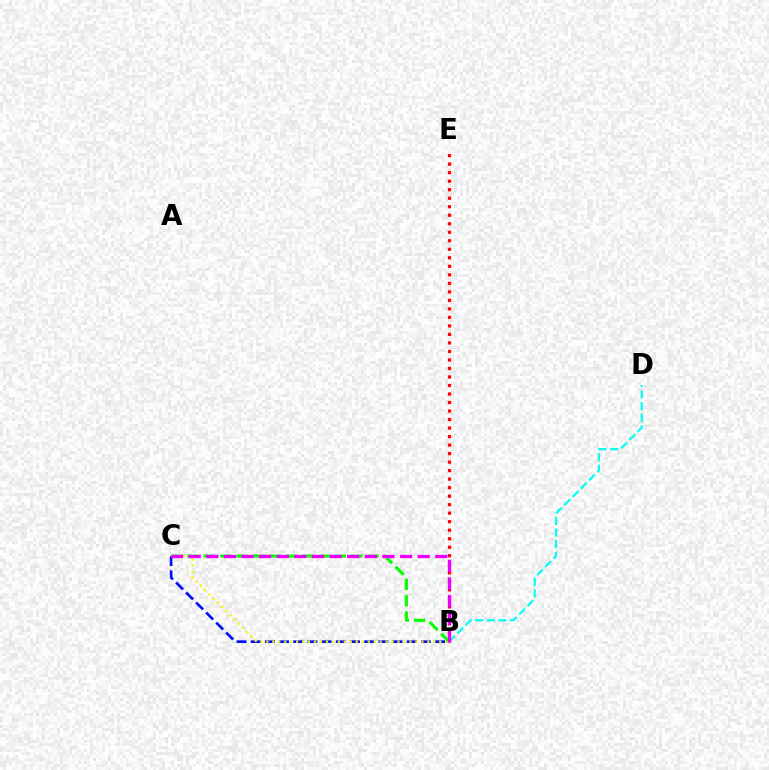{('B', 'C'): [{'color': '#0010ff', 'line_style': 'dashed', 'thickness': 1.93}, {'color': '#fcf500', 'line_style': 'dotted', 'thickness': 1.62}, {'color': '#08ff00', 'line_style': 'dashed', 'thickness': 2.22}, {'color': '#ee00ff', 'line_style': 'dashed', 'thickness': 2.39}], ('B', 'E'): [{'color': '#ff0000', 'line_style': 'dotted', 'thickness': 2.31}], ('B', 'D'): [{'color': '#00fff6', 'line_style': 'dashed', 'thickness': 1.58}]}